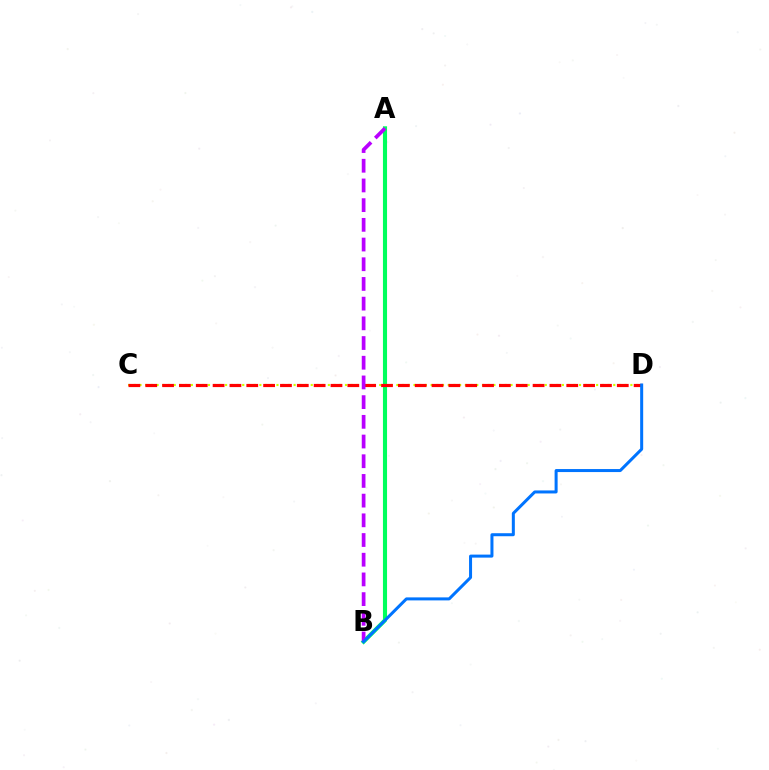{('A', 'B'): [{'color': '#00ff5c', 'line_style': 'solid', 'thickness': 2.96}, {'color': '#b900ff', 'line_style': 'dashed', 'thickness': 2.68}], ('C', 'D'): [{'color': '#d1ff00', 'line_style': 'dotted', 'thickness': 1.55}, {'color': '#ff0000', 'line_style': 'dashed', 'thickness': 2.29}], ('B', 'D'): [{'color': '#0074ff', 'line_style': 'solid', 'thickness': 2.17}]}